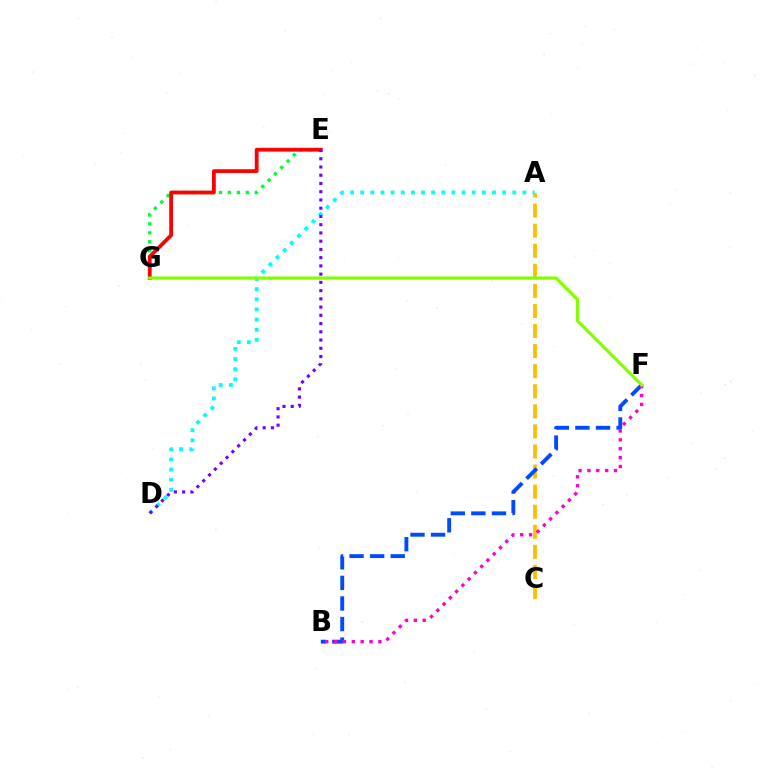{('A', 'C'): [{'color': '#ffbd00', 'line_style': 'dashed', 'thickness': 2.73}], ('B', 'F'): [{'color': '#004bff', 'line_style': 'dashed', 'thickness': 2.79}, {'color': '#ff00cf', 'line_style': 'dotted', 'thickness': 2.41}], ('E', 'G'): [{'color': '#00ff39', 'line_style': 'dotted', 'thickness': 2.43}, {'color': '#ff0000', 'line_style': 'solid', 'thickness': 2.73}], ('A', 'D'): [{'color': '#00fff6', 'line_style': 'dotted', 'thickness': 2.75}], ('F', 'G'): [{'color': '#84ff00', 'line_style': 'solid', 'thickness': 2.33}], ('D', 'E'): [{'color': '#7200ff', 'line_style': 'dotted', 'thickness': 2.24}]}